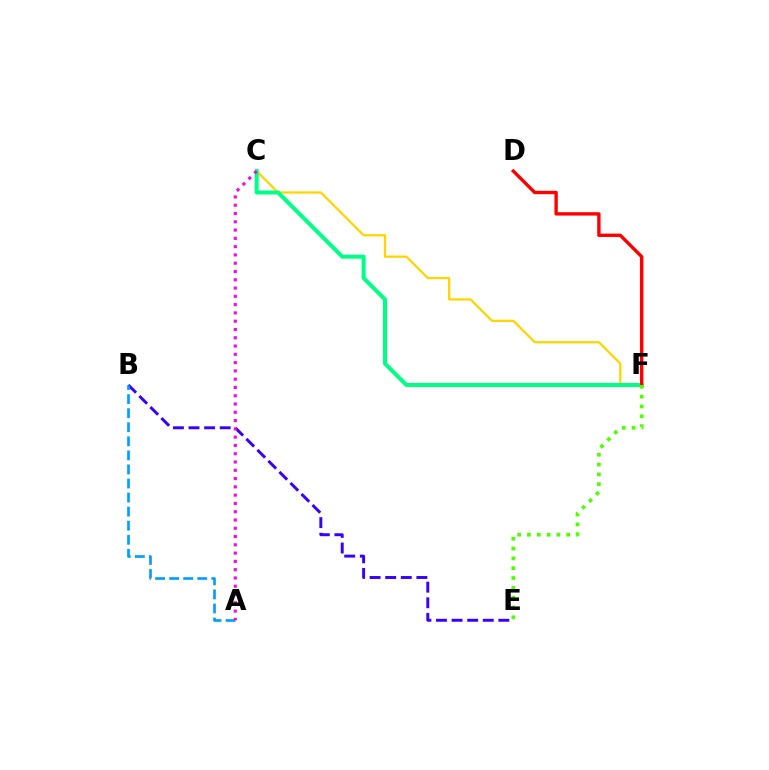{('B', 'E'): [{'color': '#3700ff', 'line_style': 'dashed', 'thickness': 2.12}], ('C', 'F'): [{'color': '#ffd500', 'line_style': 'solid', 'thickness': 1.62}, {'color': '#00ff86', 'line_style': 'solid', 'thickness': 2.89}], ('D', 'F'): [{'color': '#ff0000', 'line_style': 'solid', 'thickness': 2.44}], ('A', 'B'): [{'color': '#009eff', 'line_style': 'dashed', 'thickness': 1.91}], ('E', 'F'): [{'color': '#4fff00', 'line_style': 'dotted', 'thickness': 2.67}], ('A', 'C'): [{'color': '#ff00ed', 'line_style': 'dotted', 'thickness': 2.25}]}